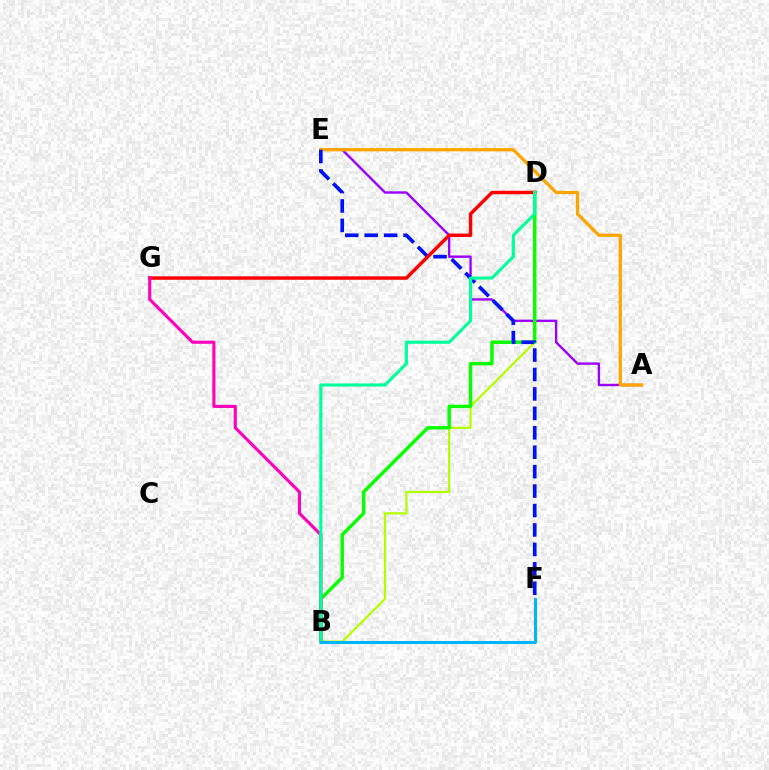{('B', 'D'): [{'color': '#b3ff00', 'line_style': 'solid', 'thickness': 1.62}, {'color': '#08ff00', 'line_style': 'solid', 'thickness': 2.48}, {'color': '#00ff9d', 'line_style': 'solid', 'thickness': 2.25}], ('A', 'E'): [{'color': '#9b00ff', 'line_style': 'solid', 'thickness': 1.71}, {'color': '#ffa500', 'line_style': 'solid', 'thickness': 2.34}], ('E', 'F'): [{'color': '#0010ff', 'line_style': 'dashed', 'thickness': 2.64}], ('D', 'G'): [{'color': '#ff0000', 'line_style': 'solid', 'thickness': 2.48}], ('B', 'G'): [{'color': '#ff00bd', 'line_style': 'solid', 'thickness': 2.24}], ('B', 'F'): [{'color': '#00b5ff', 'line_style': 'solid', 'thickness': 2.18}]}